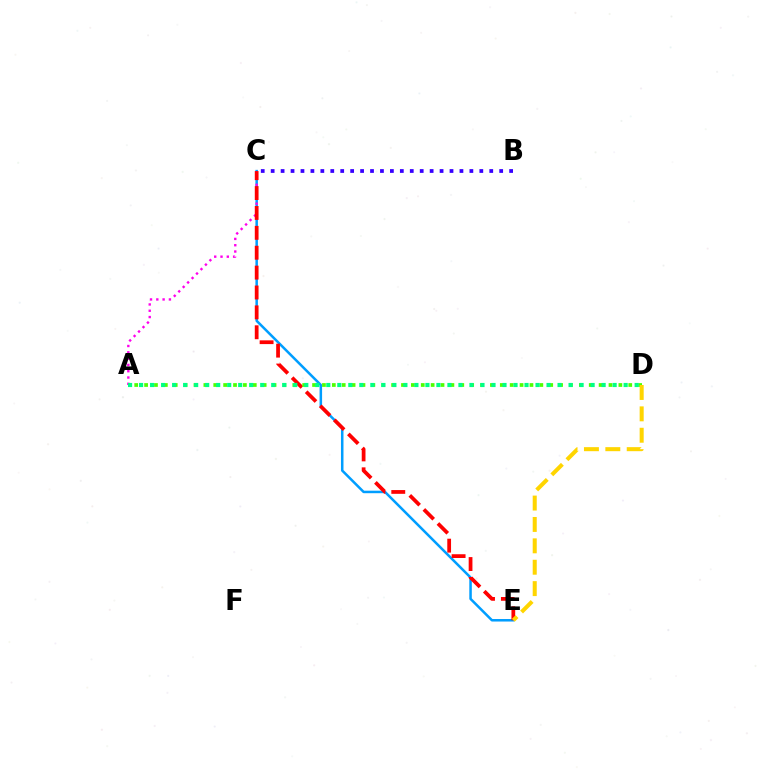{('C', 'E'): [{'color': '#009eff', 'line_style': 'solid', 'thickness': 1.81}, {'color': '#ff0000', 'line_style': 'dashed', 'thickness': 2.7}], ('A', 'C'): [{'color': '#ff00ed', 'line_style': 'dotted', 'thickness': 1.71}], ('A', 'D'): [{'color': '#4fff00', 'line_style': 'dotted', 'thickness': 2.68}, {'color': '#00ff86', 'line_style': 'dotted', 'thickness': 2.99}], ('B', 'C'): [{'color': '#3700ff', 'line_style': 'dotted', 'thickness': 2.7}], ('D', 'E'): [{'color': '#ffd500', 'line_style': 'dashed', 'thickness': 2.91}]}